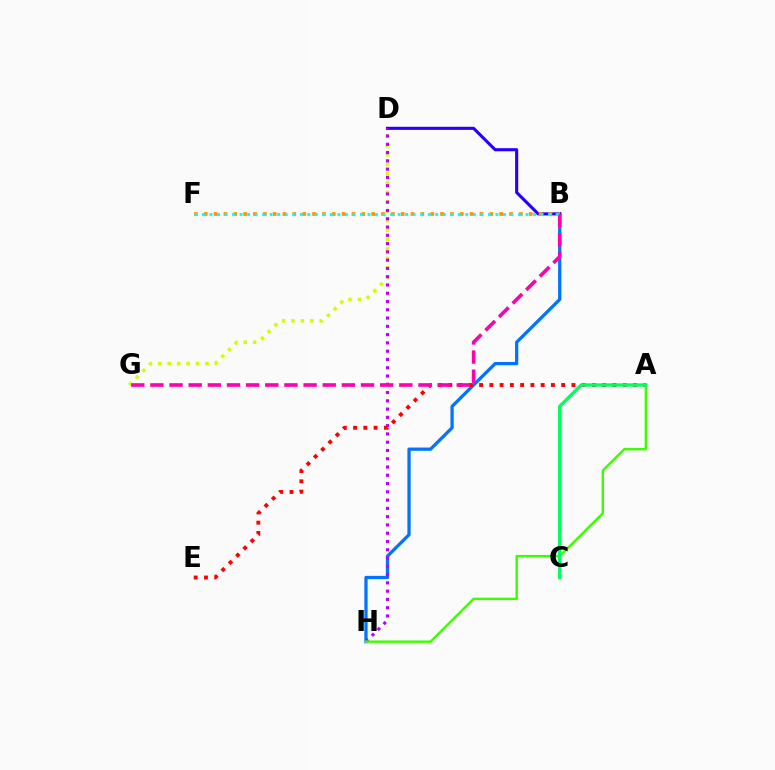{('B', 'H'): [{'color': '#0074ff', 'line_style': 'solid', 'thickness': 2.35}], ('D', 'G'): [{'color': '#d1ff00', 'line_style': 'dotted', 'thickness': 2.56}], ('B', 'D'): [{'color': '#2500ff', 'line_style': 'solid', 'thickness': 2.22}], ('B', 'F'): [{'color': '#ff9400', 'line_style': 'dotted', 'thickness': 2.68}, {'color': '#00fff6', 'line_style': 'dotted', 'thickness': 2.04}], ('D', 'H'): [{'color': '#b900ff', 'line_style': 'dotted', 'thickness': 2.25}], ('A', 'E'): [{'color': '#ff0000', 'line_style': 'dotted', 'thickness': 2.79}], ('A', 'H'): [{'color': '#3dff00', 'line_style': 'solid', 'thickness': 1.75}], ('A', 'C'): [{'color': '#00ff5c', 'line_style': 'solid', 'thickness': 2.42}], ('B', 'G'): [{'color': '#ff00ac', 'line_style': 'dashed', 'thickness': 2.6}]}